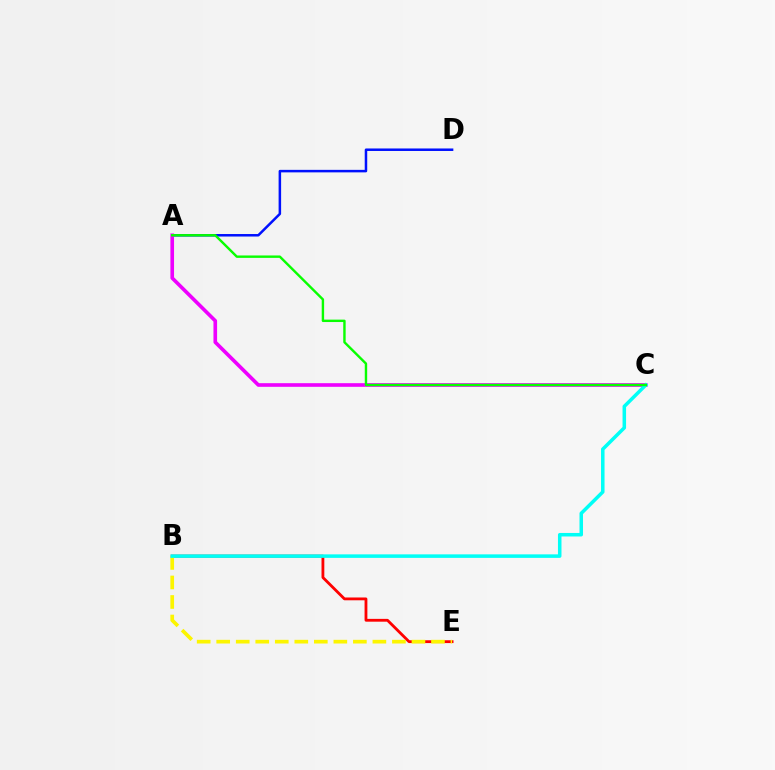{('B', 'E'): [{'color': '#ff0000', 'line_style': 'solid', 'thickness': 2.02}, {'color': '#fcf500', 'line_style': 'dashed', 'thickness': 2.65}], ('A', 'D'): [{'color': '#0010ff', 'line_style': 'solid', 'thickness': 1.81}], ('A', 'C'): [{'color': '#ee00ff', 'line_style': 'solid', 'thickness': 2.62}, {'color': '#08ff00', 'line_style': 'solid', 'thickness': 1.73}], ('B', 'C'): [{'color': '#00fff6', 'line_style': 'solid', 'thickness': 2.53}]}